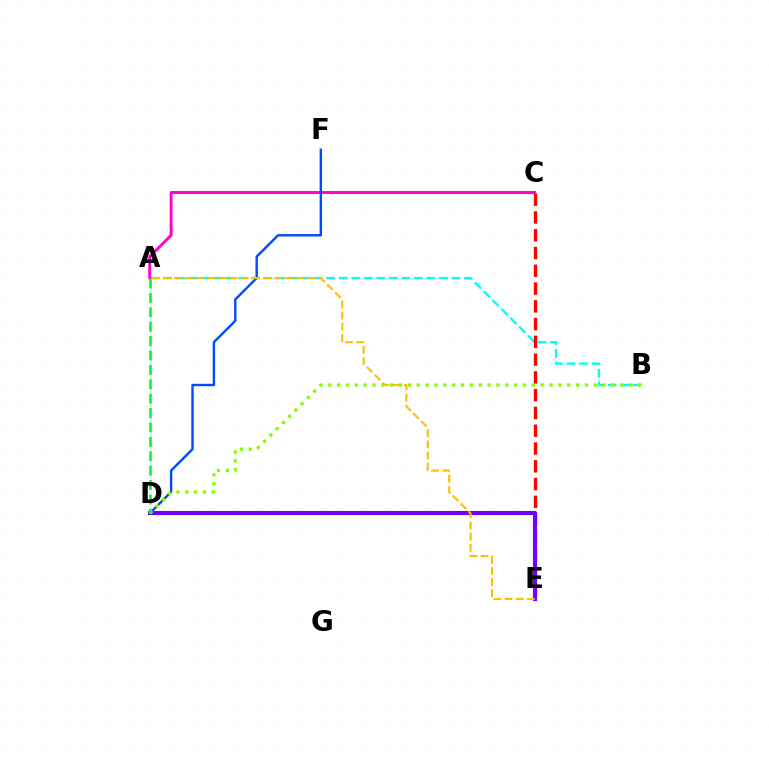{('A', 'B'): [{'color': '#00fff6', 'line_style': 'dashed', 'thickness': 1.7}], ('C', 'E'): [{'color': '#ff0000', 'line_style': 'dashed', 'thickness': 2.41}], ('A', 'C'): [{'color': '#ff00cf', 'line_style': 'solid', 'thickness': 2.09}], ('D', 'E'): [{'color': '#7200ff', 'line_style': 'solid', 'thickness': 2.96}], ('D', 'F'): [{'color': '#004bff', 'line_style': 'solid', 'thickness': 1.72}], ('A', 'E'): [{'color': '#ffbd00', 'line_style': 'dashed', 'thickness': 1.51}], ('B', 'D'): [{'color': '#84ff00', 'line_style': 'dotted', 'thickness': 2.4}], ('A', 'D'): [{'color': '#00ff39', 'line_style': 'dashed', 'thickness': 1.96}]}